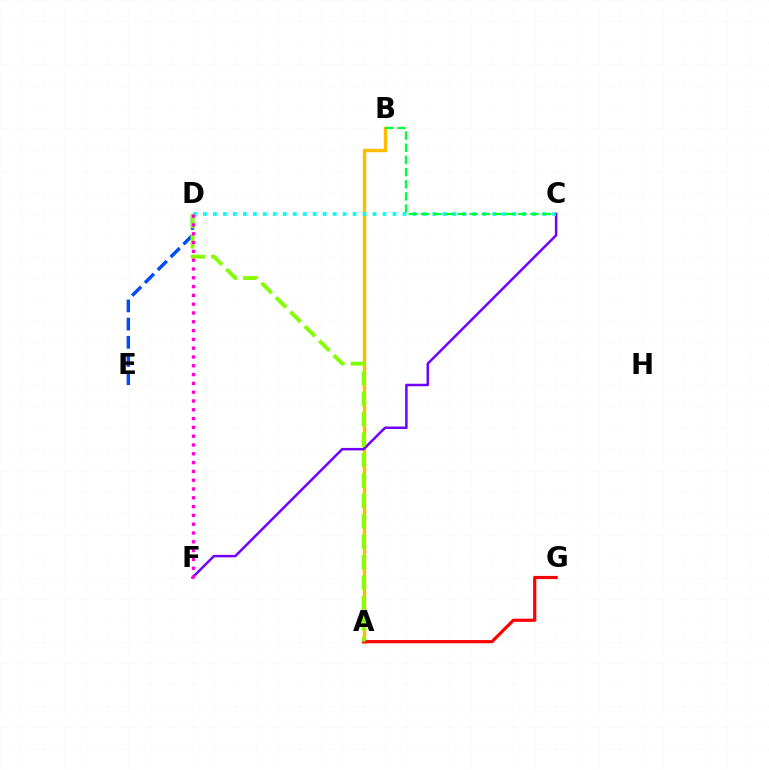{('A', 'B'): [{'color': '#ffbd00', 'line_style': 'solid', 'thickness': 2.48}], ('C', 'F'): [{'color': '#7200ff', 'line_style': 'solid', 'thickness': 1.8}], ('C', 'D'): [{'color': '#00fff6', 'line_style': 'dotted', 'thickness': 2.71}], ('A', 'G'): [{'color': '#ff0000', 'line_style': 'solid', 'thickness': 2.3}], ('D', 'E'): [{'color': '#004bff', 'line_style': 'dashed', 'thickness': 2.47}], ('A', 'D'): [{'color': '#84ff00', 'line_style': 'dashed', 'thickness': 2.78}], ('B', 'C'): [{'color': '#00ff39', 'line_style': 'dashed', 'thickness': 1.65}], ('D', 'F'): [{'color': '#ff00cf', 'line_style': 'dotted', 'thickness': 2.39}]}